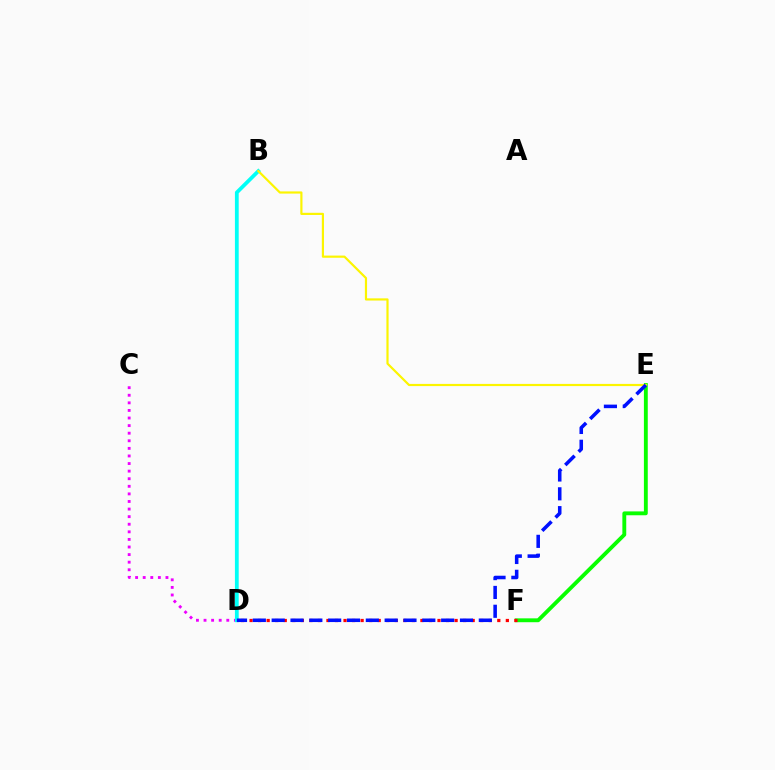{('C', 'D'): [{'color': '#ee00ff', 'line_style': 'dotted', 'thickness': 2.06}], ('E', 'F'): [{'color': '#08ff00', 'line_style': 'solid', 'thickness': 2.78}], ('B', 'D'): [{'color': '#00fff6', 'line_style': 'solid', 'thickness': 2.72}], ('B', 'E'): [{'color': '#fcf500', 'line_style': 'solid', 'thickness': 1.57}], ('D', 'F'): [{'color': '#ff0000', 'line_style': 'dotted', 'thickness': 2.32}], ('D', 'E'): [{'color': '#0010ff', 'line_style': 'dashed', 'thickness': 2.56}]}